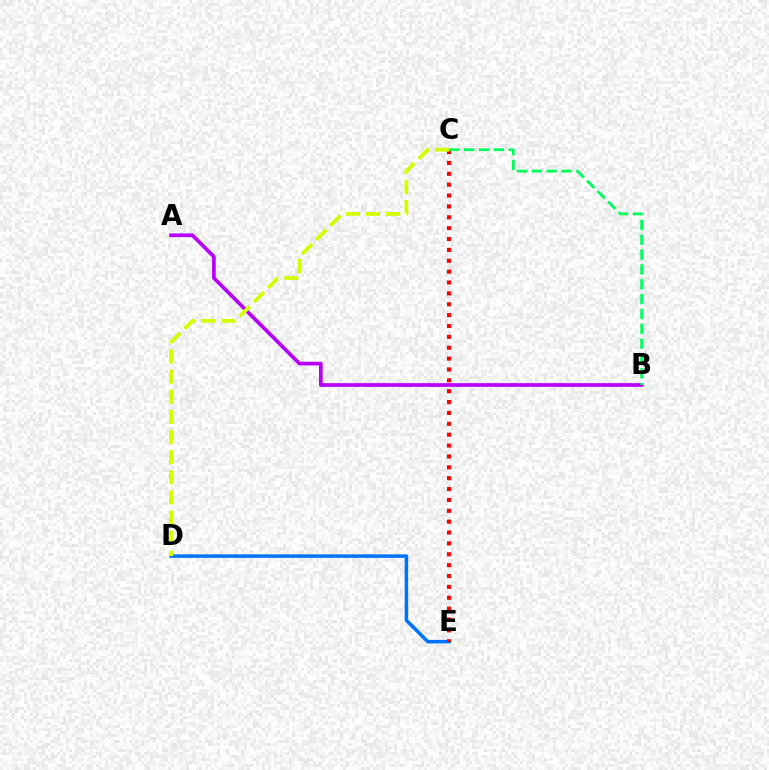{('D', 'E'): [{'color': '#0074ff', 'line_style': 'solid', 'thickness': 2.54}], ('A', 'B'): [{'color': '#b900ff', 'line_style': 'solid', 'thickness': 2.66}], ('C', 'E'): [{'color': '#ff0000', 'line_style': 'dotted', 'thickness': 2.95}], ('C', 'D'): [{'color': '#d1ff00', 'line_style': 'dashed', 'thickness': 2.73}], ('B', 'C'): [{'color': '#00ff5c', 'line_style': 'dashed', 'thickness': 2.02}]}